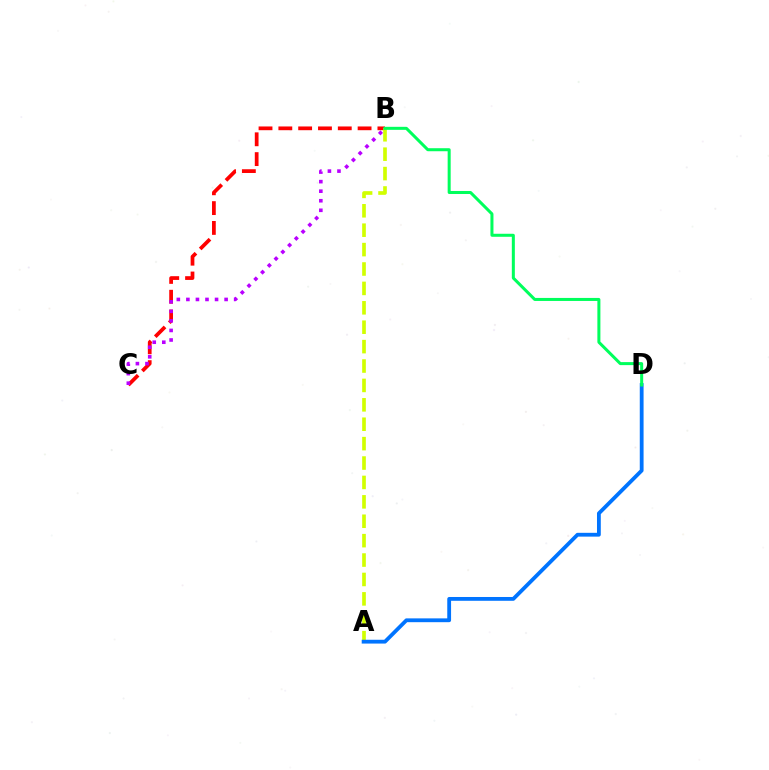{('B', 'C'): [{'color': '#ff0000', 'line_style': 'dashed', 'thickness': 2.69}, {'color': '#b900ff', 'line_style': 'dotted', 'thickness': 2.6}], ('A', 'B'): [{'color': '#d1ff00', 'line_style': 'dashed', 'thickness': 2.64}], ('A', 'D'): [{'color': '#0074ff', 'line_style': 'solid', 'thickness': 2.74}], ('B', 'D'): [{'color': '#00ff5c', 'line_style': 'solid', 'thickness': 2.18}]}